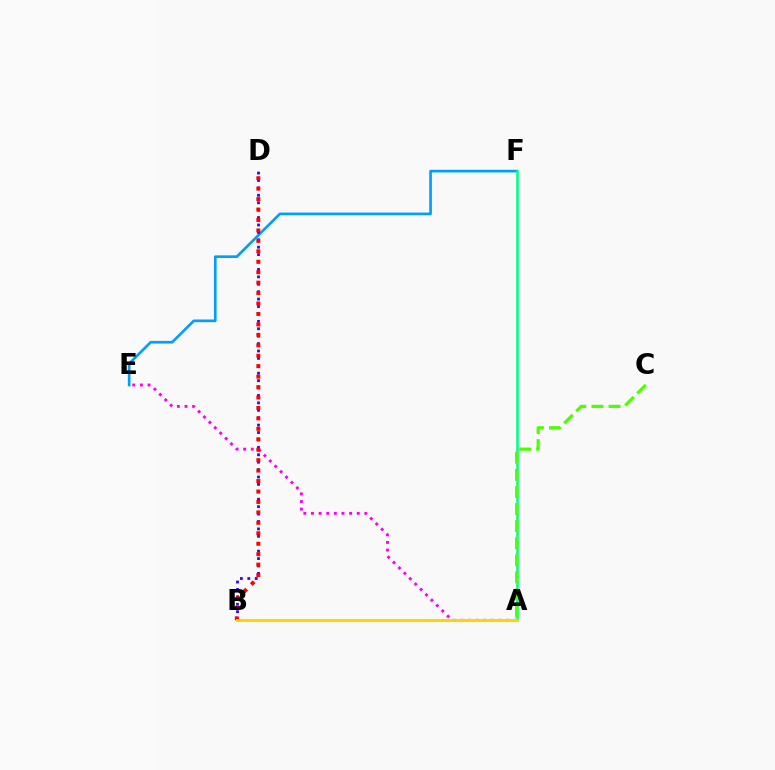{('A', 'E'): [{'color': '#ff00ed', 'line_style': 'dotted', 'thickness': 2.07}], ('E', 'F'): [{'color': '#009eff', 'line_style': 'solid', 'thickness': 1.92}], ('A', 'F'): [{'color': '#00ff86', 'line_style': 'solid', 'thickness': 1.83}], ('B', 'D'): [{'color': '#3700ff', 'line_style': 'dotted', 'thickness': 2.01}, {'color': '#ff0000', 'line_style': 'dotted', 'thickness': 2.84}], ('A', 'B'): [{'color': '#ffd500', 'line_style': 'solid', 'thickness': 2.18}], ('A', 'C'): [{'color': '#4fff00', 'line_style': 'dashed', 'thickness': 2.32}]}